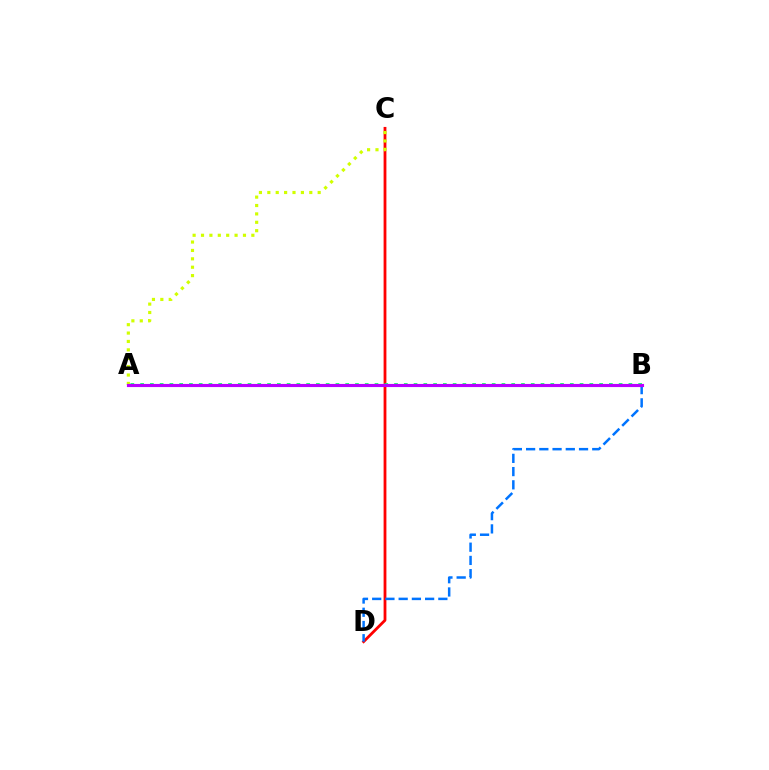{('C', 'D'): [{'color': '#ff0000', 'line_style': 'solid', 'thickness': 2.01}], ('A', 'C'): [{'color': '#d1ff00', 'line_style': 'dotted', 'thickness': 2.28}], ('A', 'B'): [{'color': '#00ff5c', 'line_style': 'dotted', 'thickness': 2.65}, {'color': '#b900ff', 'line_style': 'solid', 'thickness': 2.25}], ('B', 'D'): [{'color': '#0074ff', 'line_style': 'dashed', 'thickness': 1.8}]}